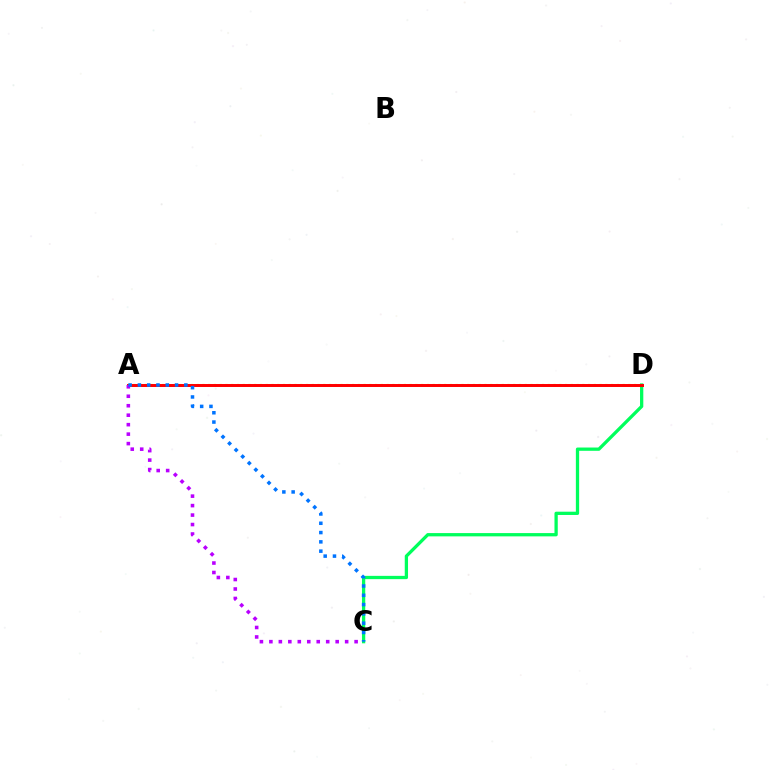{('C', 'D'): [{'color': '#00ff5c', 'line_style': 'solid', 'thickness': 2.36}], ('A', 'D'): [{'color': '#d1ff00', 'line_style': 'dotted', 'thickness': 1.56}, {'color': '#ff0000', 'line_style': 'solid', 'thickness': 2.14}], ('A', 'C'): [{'color': '#b900ff', 'line_style': 'dotted', 'thickness': 2.57}, {'color': '#0074ff', 'line_style': 'dotted', 'thickness': 2.53}]}